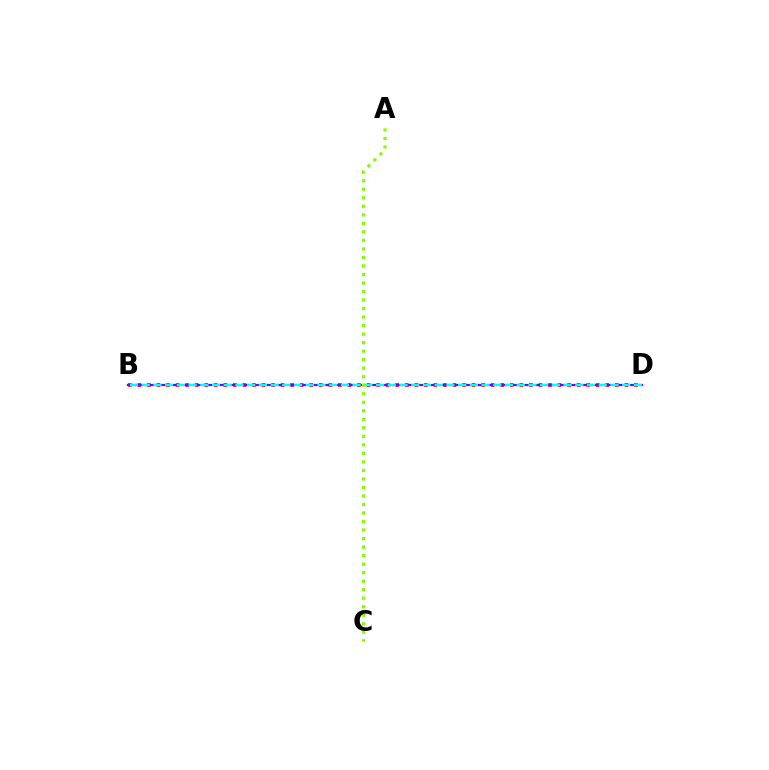{('B', 'D'): [{'color': '#ff0000', 'line_style': 'dotted', 'thickness': 2.59}, {'color': '#7200ff', 'line_style': 'solid', 'thickness': 1.59}, {'color': '#00fff6', 'line_style': 'dashed', 'thickness': 1.59}], ('A', 'C'): [{'color': '#84ff00', 'line_style': 'dotted', 'thickness': 2.31}]}